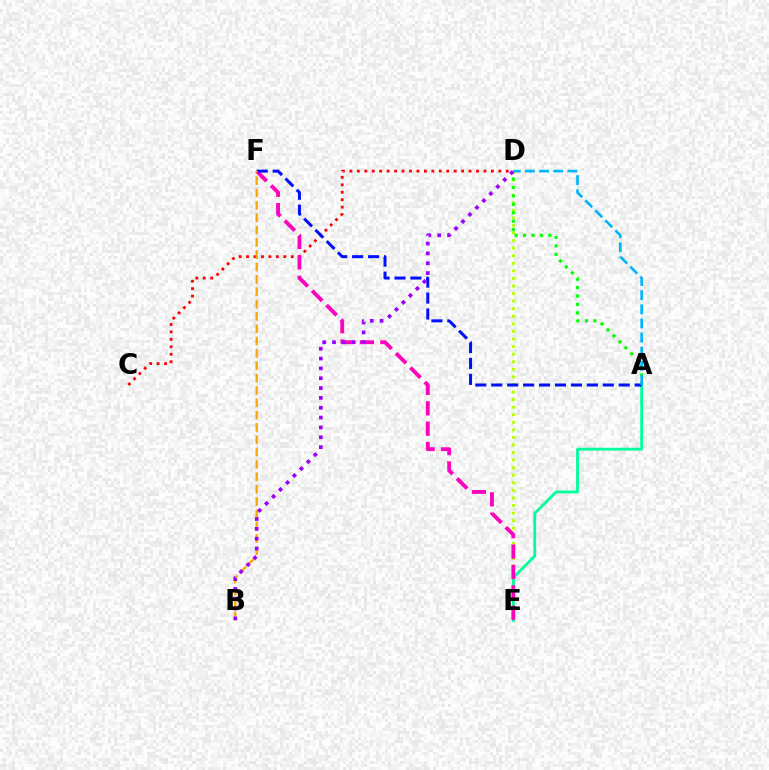{('D', 'E'): [{'color': '#b3ff00', 'line_style': 'dotted', 'thickness': 2.06}], ('A', 'D'): [{'color': '#08ff00', 'line_style': 'dotted', 'thickness': 2.29}, {'color': '#00b5ff', 'line_style': 'dashed', 'thickness': 1.92}], ('C', 'D'): [{'color': '#ff0000', 'line_style': 'dotted', 'thickness': 2.02}], ('A', 'E'): [{'color': '#00ff9d', 'line_style': 'solid', 'thickness': 2.05}], ('E', 'F'): [{'color': '#ff00bd', 'line_style': 'dashed', 'thickness': 2.77}], ('A', 'F'): [{'color': '#0010ff', 'line_style': 'dashed', 'thickness': 2.16}], ('B', 'F'): [{'color': '#ffa500', 'line_style': 'dashed', 'thickness': 1.68}], ('B', 'D'): [{'color': '#9b00ff', 'line_style': 'dotted', 'thickness': 2.67}]}